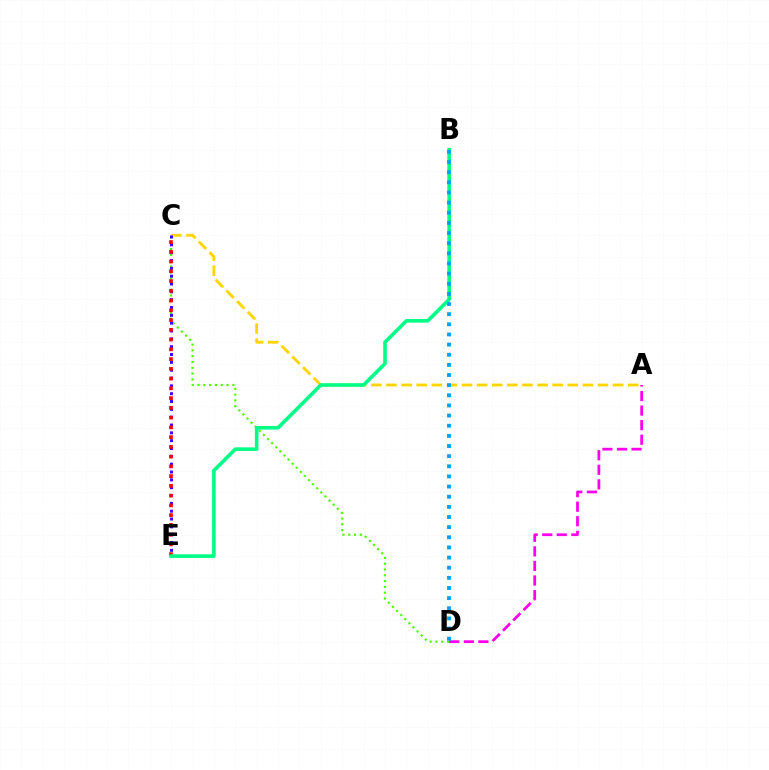{('C', 'D'): [{'color': '#4fff00', 'line_style': 'dotted', 'thickness': 1.58}], ('A', 'C'): [{'color': '#ffd500', 'line_style': 'dashed', 'thickness': 2.05}], ('C', 'E'): [{'color': '#3700ff', 'line_style': 'dotted', 'thickness': 2.13}, {'color': '#ff0000', 'line_style': 'dotted', 'thickness': 2.65}], ('B', 'E'): [{'color': '#00ff86', 'line_style': 'solid', 'thickness': 2.6}], ('A', 'D'): [{'color': '#ff00ed', 'line_style': 'dashed', 'thickness': 1.98}], ('B', 'D'): [{'color': '#009eff', 'line_style': 'dotted', 'thickness': 2.76}]}